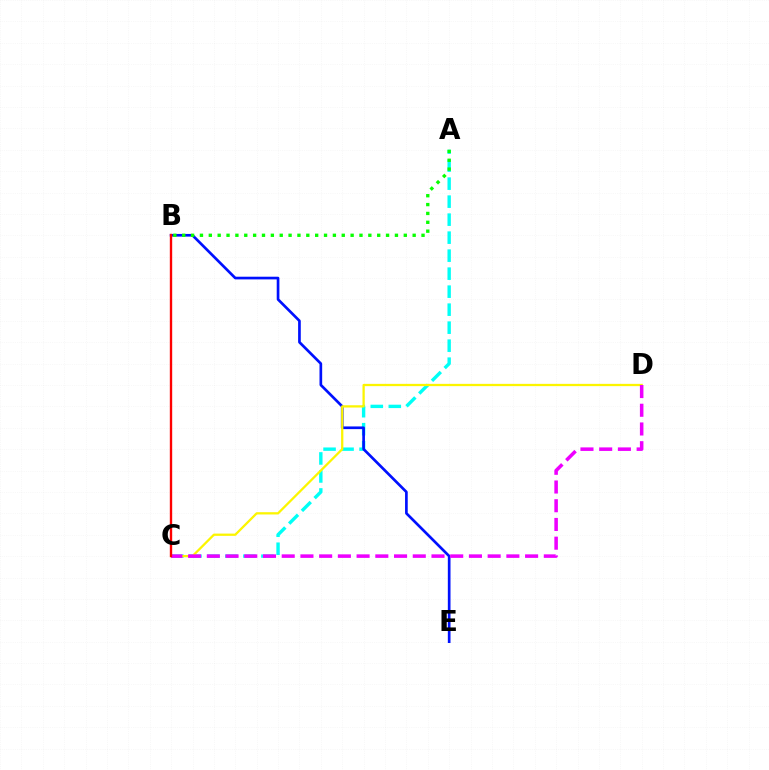{('A', 'C'): [{'color': '#00fff6', 'line_style': 'dashed', 'thickness': 2.45}], ('B', 'E'): [{'color': '#0010ff', 'line_style': 'solid', 'thickness': 1.93}], ('C', 'D'): [{'color': '#fcf500', 'line_style': 'solid', 'thickness': 1.63}, {'color': '#ee00ff', 'line_style': 'dashed', 'thickness': 2.54}], ('A', 'B'): [{'color': '#08ff00', 'line_style': 'dotted', 'thickness': 2.41}], ('B', 'C'): [{'color': '#ff0000', 'line_style': 'solid', 'thickness': 1.7}]}